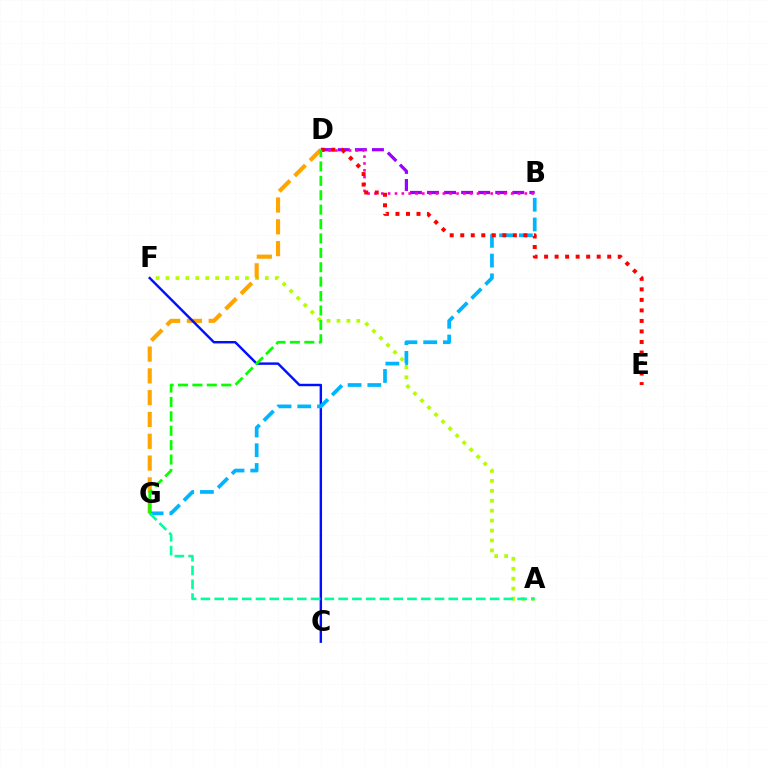{('A', 'F'): [{'color': '#b3ff00', 'line_style': 'dotted', 'thickness': 2.7}], ('B', 'D'): [{'color': '#9b00ff', 'line_style': 'dashed', 'thickness': 2.32}, {'color': '#ff00bd', 'line_style': 'dotted', 'thickness': 1.86}], ('D', 'G'): [{'color': '#ffa500', 'line_style': 'dashed', 'thickness': 2.96}, {'color': '#08ff00', 'line_style': 'dashed', 'thickness': 1.96}], ('C', 'F'): [{'color': '#0010ff', 'line_style': 'solid', 'thickness': 1.74}], ('B', 'G'): [{'color': '#00b5ff', 'line_style': 'dashed', 'thickness': 2.68}], ('A', 'G'): [{'color': '#00ff9d', 'line_style': 'dashed', 'thickness': 1.87}], ('D', 'E'): [{'color': '#ff0000', 'line_style': 'dotted', 'thickness': 2.86}]}